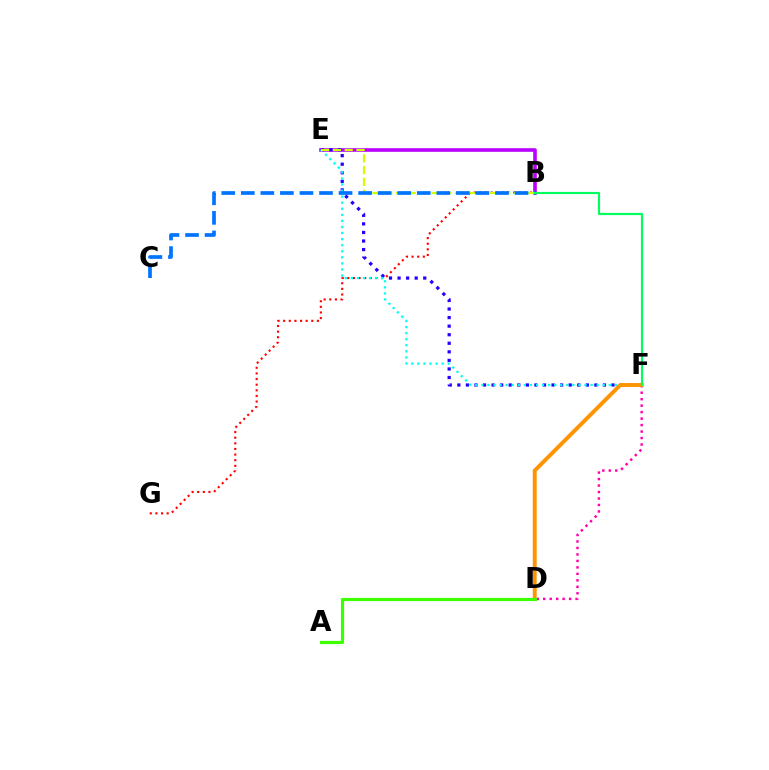{('B', 'E'): [{'color': '#b900ff', 'line_style': 'solid', 'thickness': 2.6}, {'color': '#d1ff00', 'line_style': 'dashed', 'thickness': 1.6}], ('E', 'F'): [{'color': '#2500ff', 'line_style': 'dotted', 'thickness': 2.33}, {'color': '#00fff6', 'line_style': 'dotted', 'thickness': 1.65}], ('B', 'G'): [{'color': '#ff0000', 'line_style': 'dotted', 'thickness': 1.53}], ('D', 'F'): [{'color': '#ff00ac', 'line_style': 'dotted', 'thickness': 1.76}, {'color': '#ff9400', 'line_style': 'solid', 'thickness': 2.82}], ('B', 'C'): [{'color': '#0074ff', 'line_style': 'dashed', 'thickness': 2.66}], ('A', 'D'): [{'color': '#3dff00', 'line_style': 'solid', 'thickness': 2.29}], ('B', 'F'): [{'color': '#00ff5c', 'line_style': 'solid', 'thickness': 1.56}]}